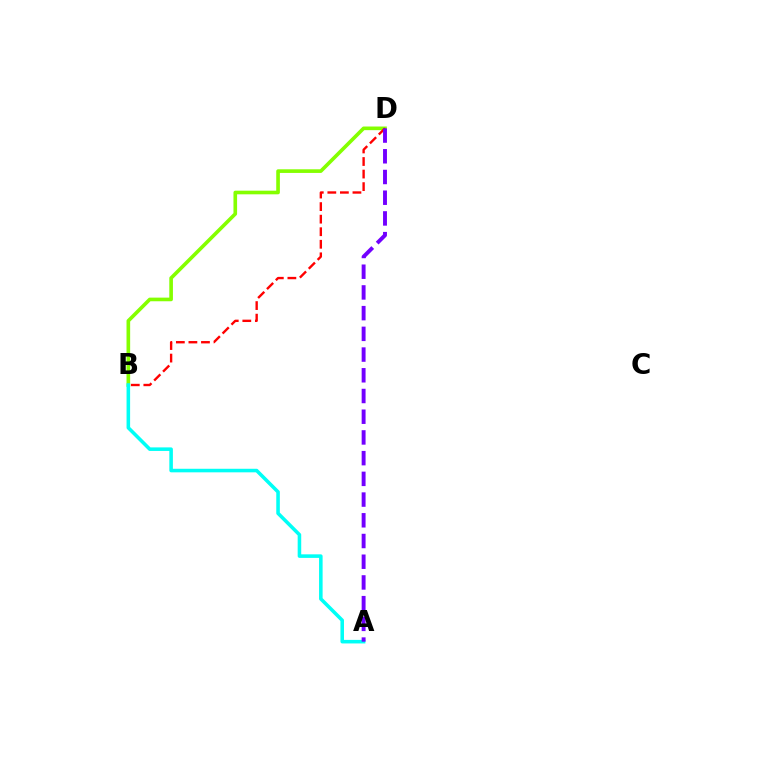{('B', 'D'): [{'color': '#84ff00', 'line_style': 'solid', 'thickness': 2.62}, {'color': '#ff0000', 'line_style': 'dashed', 'thickness': 1.71}], ('A', 'B'): [{'color': '#00fff6', 'line_style': 'solid', 'thickness': 2.56}], ('A', 'D'): [{'color': '#7200ff', 'line_style': 'dashed', 'thickness': 2.81}]}